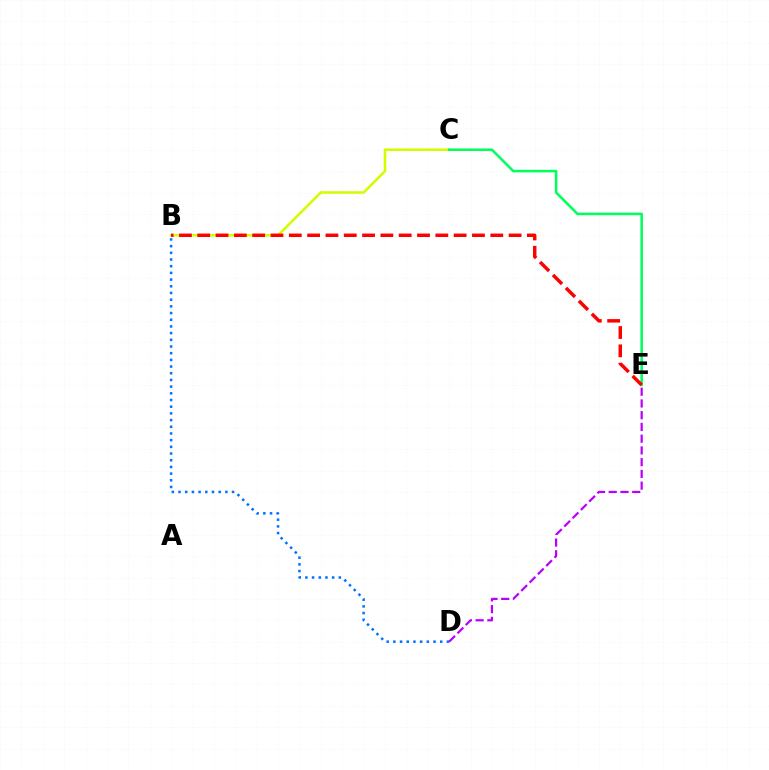{('B', 'C'): [{'color': '#d1ff00', 'line_style': 'solid', 'thickness': 1.85}], ('D', 'E'): [{'color': '#b900ff', 'line_style': 'dashed', 'thickness': 1.59}], ('B', 'D'): [{'color': '#0074ff', 'line_style': 'dotted', 'thickness': 1.82}], ('C', 'E'): [{'color': '#00ff5c', 'line_style': 'solid', 'thickness': 1.83}], ('B', 'E'): [{'color': '#ff0000', 'line_style': 'dashed', 'thickness': 2.49}]}